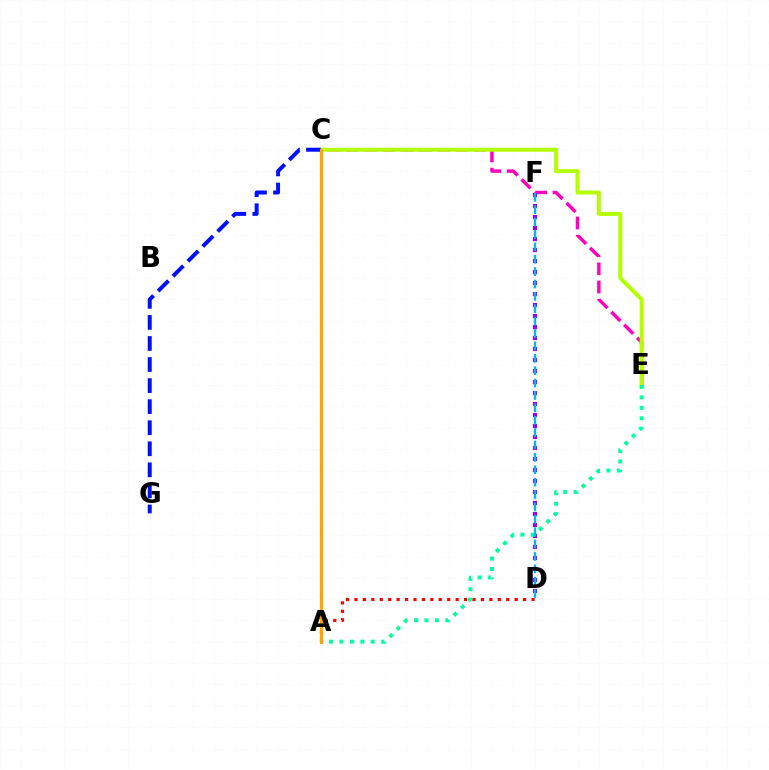{('C', 'E'): [{'color': '#ff00bd', 'line_style': 'dashed', 'thickness': 2.48}, {'color': '#b3ff00', 'line_style': 'solid', 'thickness': 2.88}], ('A', 'C'): [{'color': '#08ff00', 'line_style': 'dotted', 'thickness': 1.59}, {'color': '#ffa500', 'line_style': 'solid', 'thickness': 2.29}], ('C', 'G'): [{'color': '#0010ff', 'line_style': 'dashed', 'thickness': 2.86}], ('A', 'D'): [{'color': '#ff0000', 'line_style': 'dotted', 'thickness': 2.29}], ('D', 'F'): [{'color': '#9b00ff', 'line_style': 'dotted', 'thickness': 2.99}, {'color': '#00b5ff', 'line_style': 'dashed', 'thickness': 1.68}], ('A', 'E'): [{'color': '#00ff9d', 'line_style': 'dotted', 'thickness': 2.83}]}